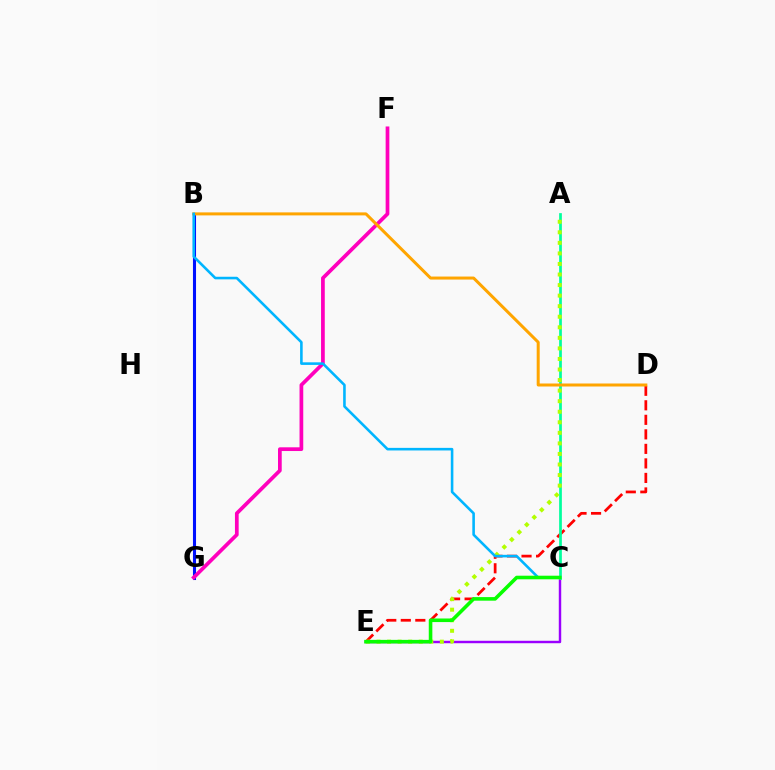{('B', 'G'): [{'color': '#0010ff', 'line_style': 'solid', 'thickness': 2.21}], ('D', 'E'): [{'color': '#ff0000', 'line_style': 'dashed', 'thickness': 1.97}], ('F', 'G'): [{'color': '#ff00bd', 'line_style': 'solid', 'thickness': 2.68}], ('C', 'E'): [{'color': '#9b00ff', 'line_style': 'solid', 'thickness': 1.76}, {'color': '#08ff00', 'line_style': 'solid', 'thickness': 2.58}], ('A', 'C'): [{'color': '#00ff9d', 'line_style': 'solid', 'thickness': 1.96}], ('B', 'D'): [{'color': '#ffa500', 'line_style': 'solid', 'thickness': 2.16}], ('A', 'E'): [{'color': '#b3ff00', 'line_style': 'dotted', 'thickness': 2.87}], ('B', 'C'): [{'color': '#00b5ff', 'line_style': 'solid', 'thickness': 1.87}]}